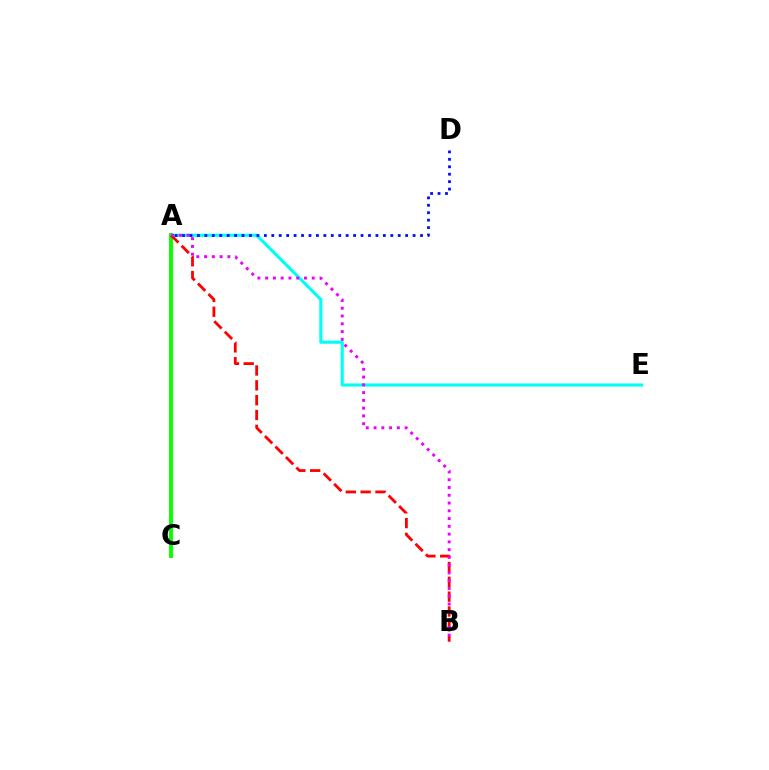{('A', 'C'): [{'color': '#fcf500', 'line_style': 'dotted', 'thickness': 2.6}, {'color': '#08ff00', 'line_style': 'solid', 'thickness': 2.82}], ('A', 'E'): [{'color': '#00fff6', 'line_style': 'solid', 'thickness': 2.24}], ('A', 'B'): [{'color': '#ff0000', 'line_style': 'dashed', 'thickness': 2.02}, {'color': '#ee00ff', 'line_style': 'dotted', 'thickness': 2.11}], ('A', 'D'): [{'color': '#0010ff', 'line_style': 'dotted', 'thickness': 2.02}]}